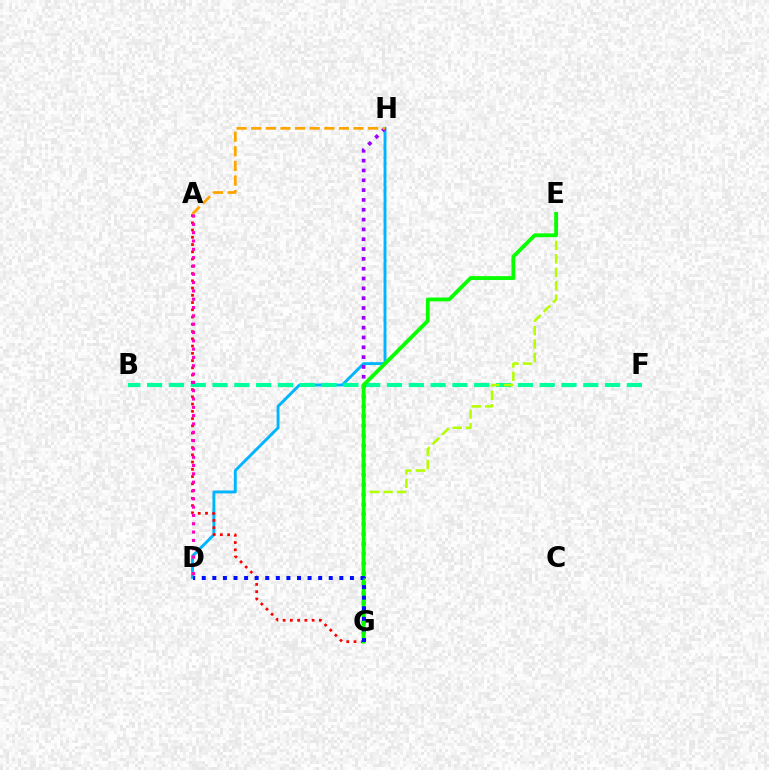{('D', 'H'): [{'color': '#00b5ff', 'line_style': 'solid', 'thickness': 2.09}], ('B', 'F'): [{'color': '#00ff9d', 'line_style': 'dashed', 'thickness': 2.96}], ('A', 'G'): [{'color': '#ff0000', 'line_style': 'dotted', 'thickness': 1.97}], ('G', 'H'): [{'color': '#9b00ff', 'line_style': 'dotted', 'thickness': 2.67}], ('E', 'G'): [{'color': '#b3ff00', 'line_style': 'dashed', 'thickness': 1.82}, {'color': '#08ff00', 'line_style': 'solid', 'thickness': 2.76}], ('D', 'G'): [{'color': '#0010ff', 'line_style': 'dotted', 'thickness': 2.88}], ('A', 'D'): [{'color': '#ff00bd', 'line_style': 'dotted', 'thickness': 2.26}], ('A', 'H'): [{'color': '#ffa500', 'line_style': 'dashed', 'thickness': 1.99}]}